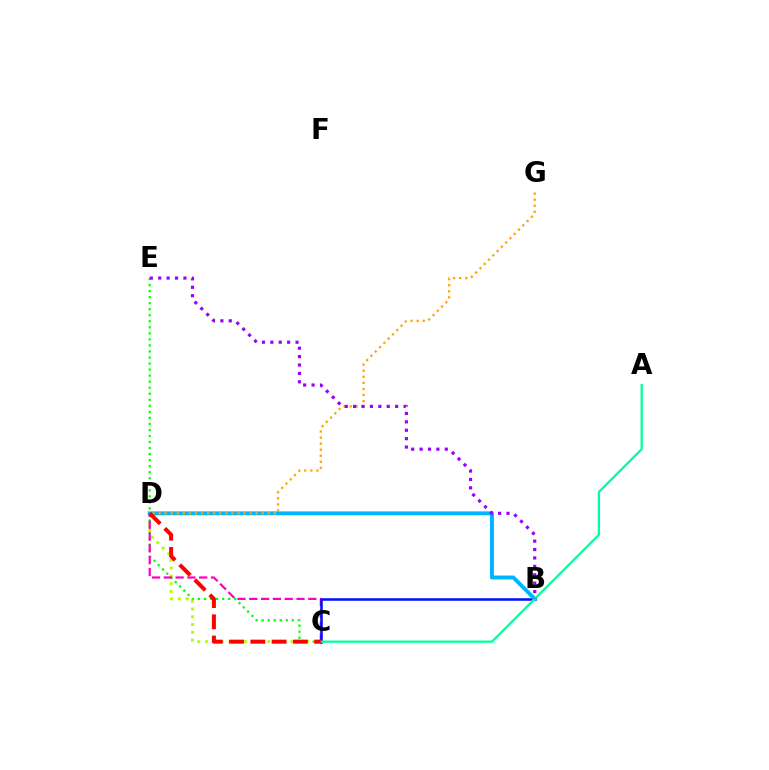{('C', 'E'): [{'color': '#08ff00', 'line_style': 'dotted', 'thickness': 1.64}], ('C', 'D'): [{'color': '#b3ff00', 'line_style': 'dotted', 'thickness': 2.11}, {'color': '#ff00bd', 'line_style': 'dashed', 'thickness': 1.6}, {'color': '#ff0000', 'line_style': 'dashed', 'thickness': 2.89}], ('B', 'C'): [{'color': '#0010ff', 'line_style': 'solid', 'thickness': 1.83}], ('B', 'D'): [{'color': '#00b5ff', 'line_style': 'solid', 'thickness': 2.82}], ('A', 'C'): [{'color': '#00ff9d', 'line_style': 'solid', 'thickness': 1.63}], ('D', 'G'): [{'color': '#ffa500', 'line_style': 'dotted', 'thickness': 1.65}], ('B', 'E'): [{'color': '#9b00ff', 'line_style': 'dotted', 'thickness': 2.28}]}